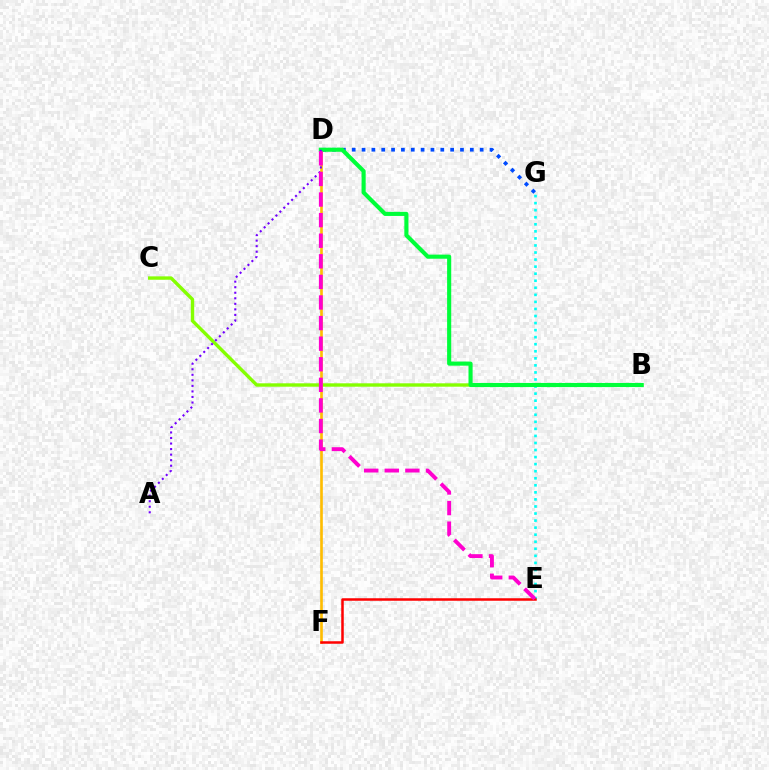{('B', 'C'): [{'color': '#84ff00', 'line_style': 'solid', 'thickness': 2.44}], ('E', 'G'): [{'color': '#00fff6', 'line_style': 'dotted', 'thickness': 1.92}], ('D', 'F'): [{'color': '#ffbd00', 'line_style': 'solid', 'thickness': 1.9}], ('E', 'F'): [{'color': '#ff0000', 'line_style': 'solid', 'thickness': 1.8}], ('D', 'G'): [{'color': '#004bff', 'line_style': 'dotted', 'thickness': 2.67}], ('B', 'D'): [{'color': '#00ff39', 'line_style': 'solid', 'thickness': 2.96}], ('A', 'D'): [{'color': '#7200ff', 'line_style': 'dotted', 'thickness': 1.51}], ('D', 'E'): [{'color': '#ff00cf', 'line_style': 'dashed', 'thickness': 2.8}]}